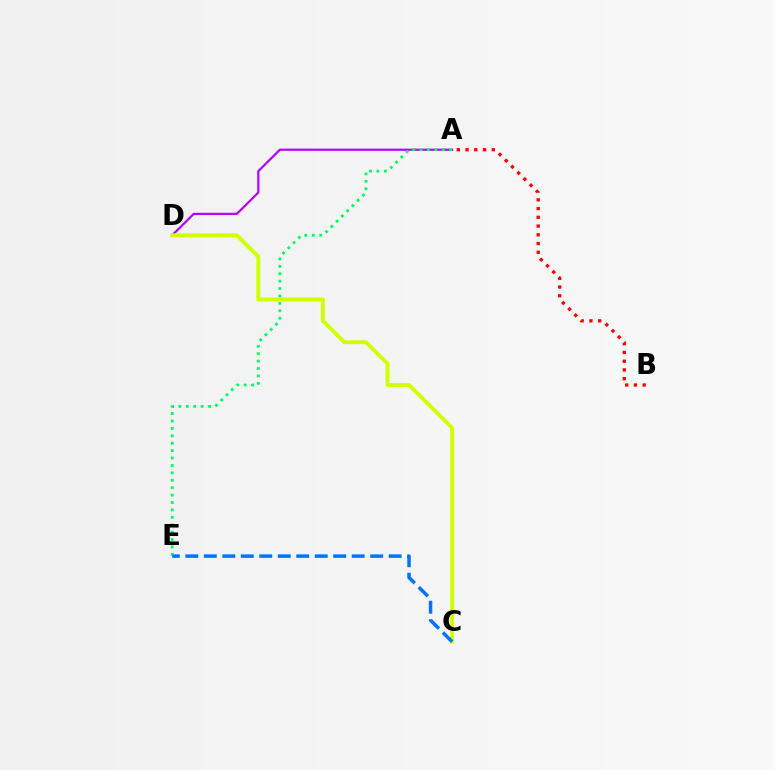{('A', 'D'): [{'color': '#b900ff', 'line_style': 'solid', 'thickness': 1.58}], ('C', 'D'): [{'color': '#d1ff00', 'line_style': 'solid', 'thickness': 2.79}], ('A', 'E'): [{'color': '#00ff5c', 'line_style': 'dotted', 'thickness': 2.01}], ('A', 'B'): [{'color': '#ff0000', 'line_style': 'dotted', 'thickness': 2.37}], ('C', 'E'): [{'color': '#0074ff', 'line_style': 'dashed', 'thickness': 2.51}]}